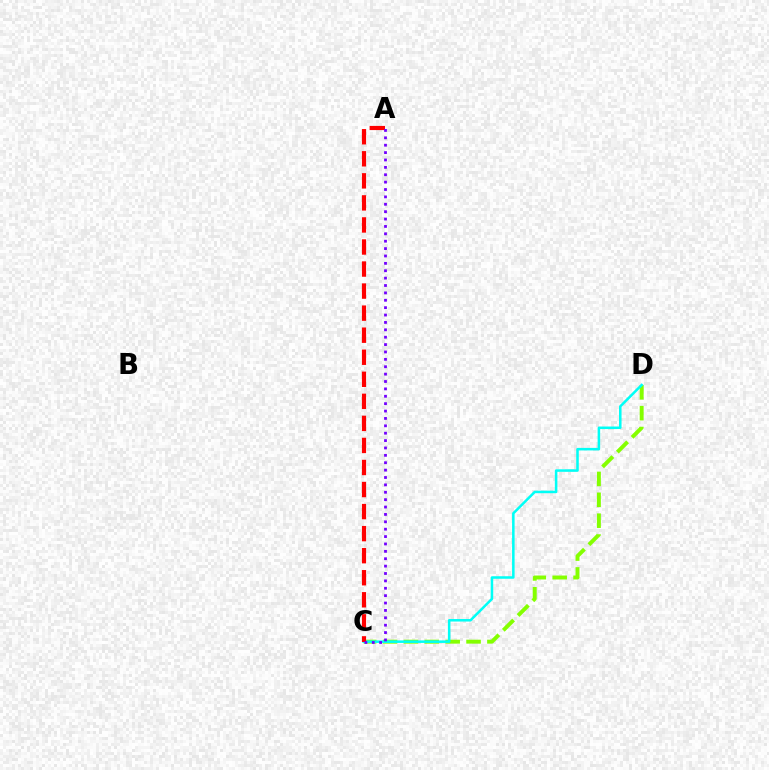{('C', 'D'): [{'color': '#84ff00', 'line_style': 'dashed', 'thickness': 2.84}, {'color': '#00fff6', 'line_style': 'solid', 'thickness': 1.82}], ('A', 'C'): [{'color': '#ff0000', 'line_style': 'dashed', 'thickness': 3.0}, {'color': '#7200ff', 'line_style': 'dotted', 'thickness': 2.01}]}